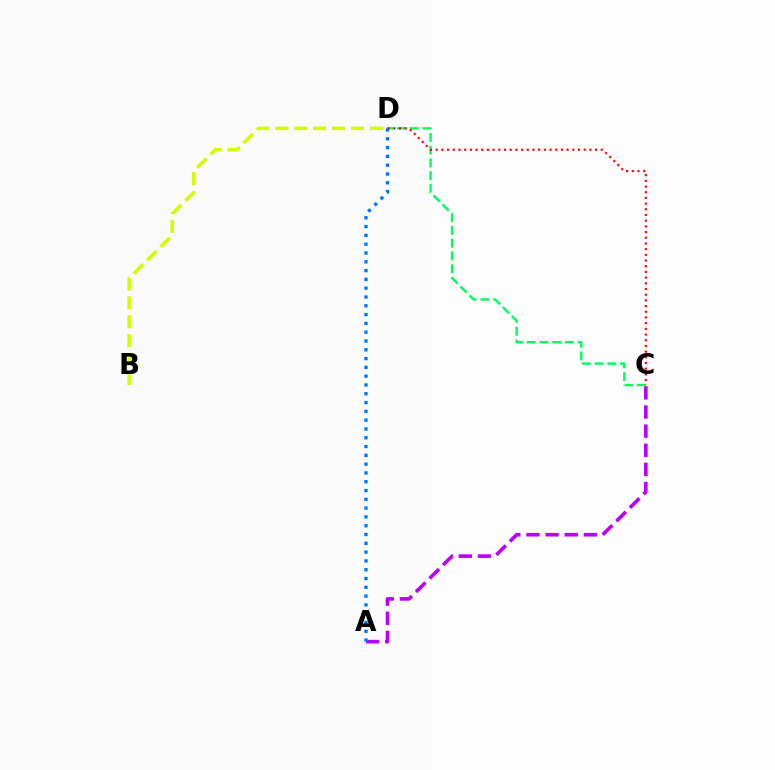{('C', 'D'): [{'color': '#00ff5c', 'line_style': 'dashed', 'thickness': 1.73}, {'color': '#ff0000', 'line_style': 'dotted', 'thickness': 1.55}], ('A', 'C'): [{'color': '#b900ff', 'line_style': 'dashed', 'thickness': 2.6}], ('B', 'D'): [{'color': '#d1ff00', 'line_style': 'dashed', 'thickness': 2.57}], ('A', 'D'): [{'color': '#0074ff', 'line_style': 'dotted', 'thickness': 2.39}]}